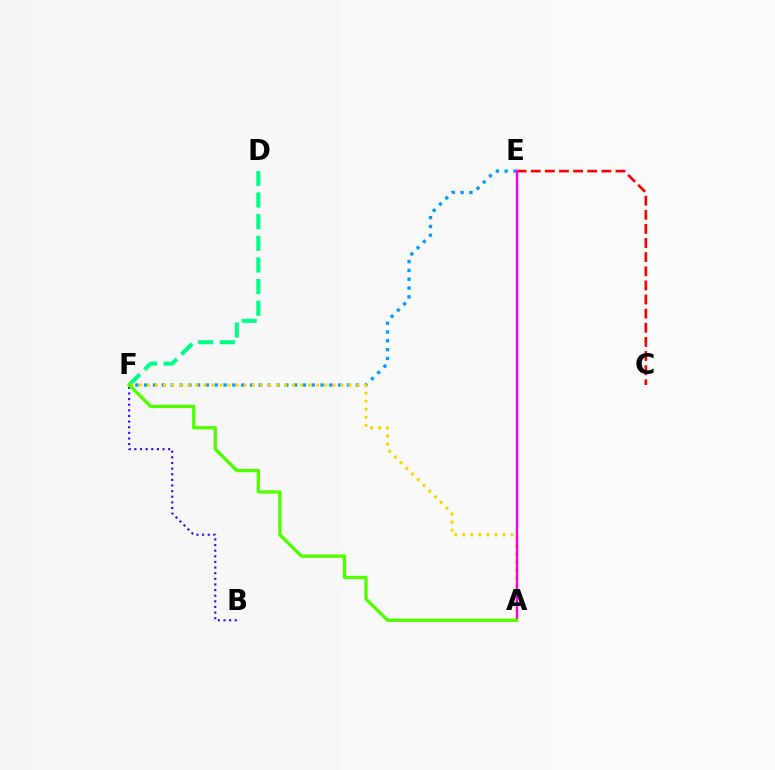{('E', 'F'): [{'color': '#009eff', 'line_style': 'dotted', 'thickness': 2.4}], ('C', 'E'): [{'color': '#ff0000', 'line_style': 'dashed', 'thickness': 1.92}], ('D', 'F'): [{'color': '#00ff86', 'line_style': 'dashed', 'thickness': 2.94}], ('B', 'F'): [{'color': '#3700ff', 'line_style': 'dotted', 'thickness': 1.53}], ('A', 'F'): [{'color': '#ffd500', 'line_style': 'dotted', 'thickness': 2.19}, {'color': '#4fff00', 'line_style': 'solid', 'thickness': 2.39}], ('A', 'E'): [{'color': '#ff00ed', 'line_style': 'solid', 'thickness': 1.72}]}